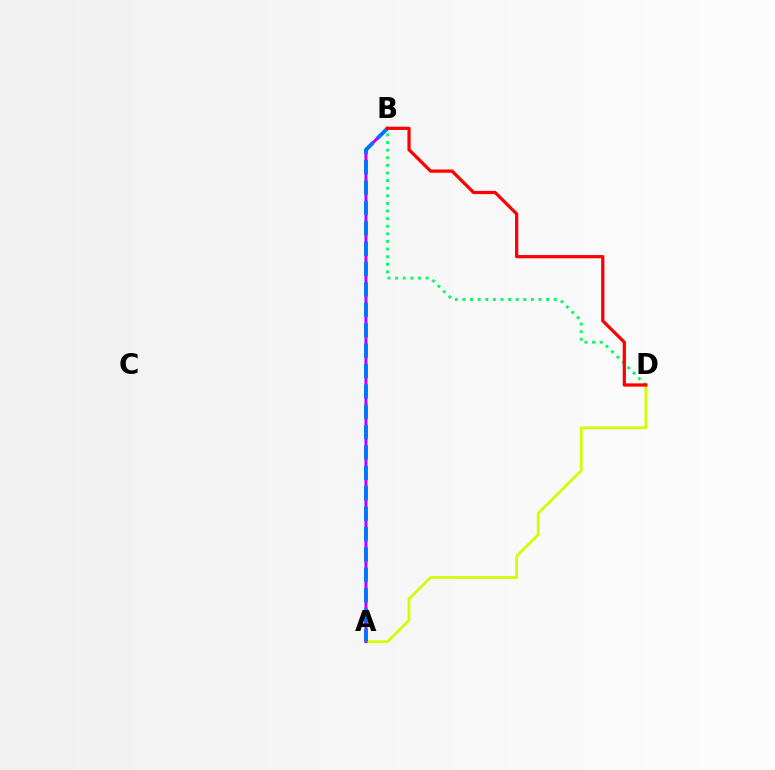{('A', 'D'): [{'color': '#d1ff00', 'line_style': 'solid', 'thickness': 1.98}], ('A', 'B'): [{'color': '#b900ff', 'line_style': 'solid', 'thickness': 2.16}, {'color': '#0074ff', 'line_style': 'dashed', 'thickness': 2.77}], ('B', 'D'): [{'color': '#00ff5c', 'line_style': 'dotted', 'thickness': 2.07}, {'color': '#ff0000', 'line_style': 'solid', 'thickness': 2.33}]}